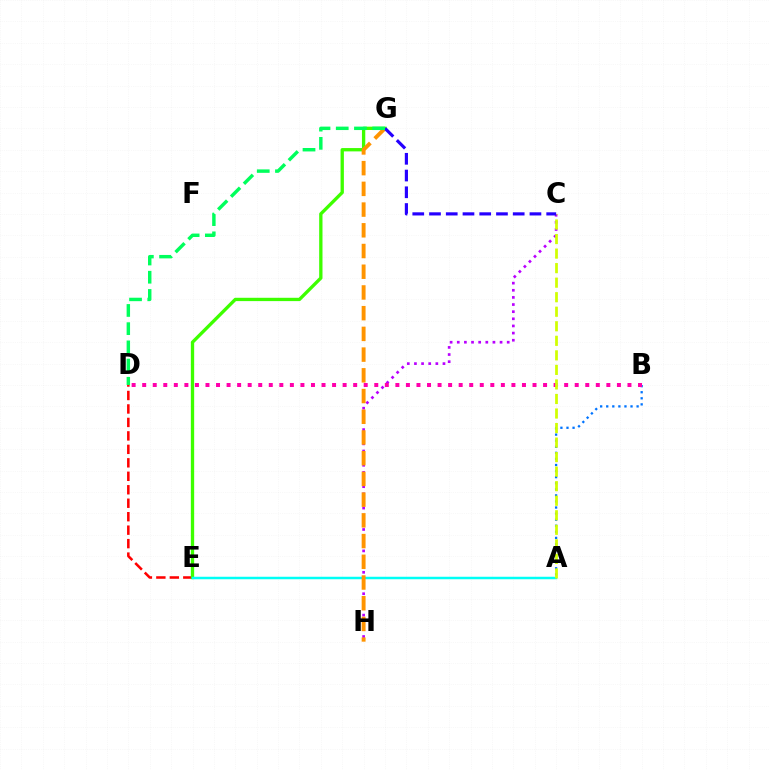{('A', 'B'): [{'color': '#0074ff', 'line_style': 'dotted', 'thickness': 1.65}], ('D', 'E'): [{'color': '#ff0000', 'line_style': 'dashed', 'thickness': 1.83}], ('E', 'G'): [{'color': '#3dff00', 'line_style': 'solid', 'thickness': 2.39}], ('C', 'H'): [{'color': '#b900ff', 'line_style': 'dotted', 'thickness': 1.94}], ('B', 'D'): [{'color': '#ff00ac', 'line_style': 'dotted', 'thickness': 2.87}], ('A', 'E'): [{'color': '#00fff6', 'line_style': 'solid', 'thickness': 1.79}], ('A', 'C'): [{'color': '#d1ff00', 'line_style': 'dashed', 'thickness': 1.97}], ('G', 'H'): [{'color': '#ff9400', 'line_style': 'dashed', 'thickness': 2.81}], ('C', 'G'): [{'color': '#2500ff', 'line_style': 'dashed', 'thickness': 2.27}], ('D', 'G'): [{'color': '#00ff5c', 'line_style': 'dashed', 'thickness': 2.47}]}